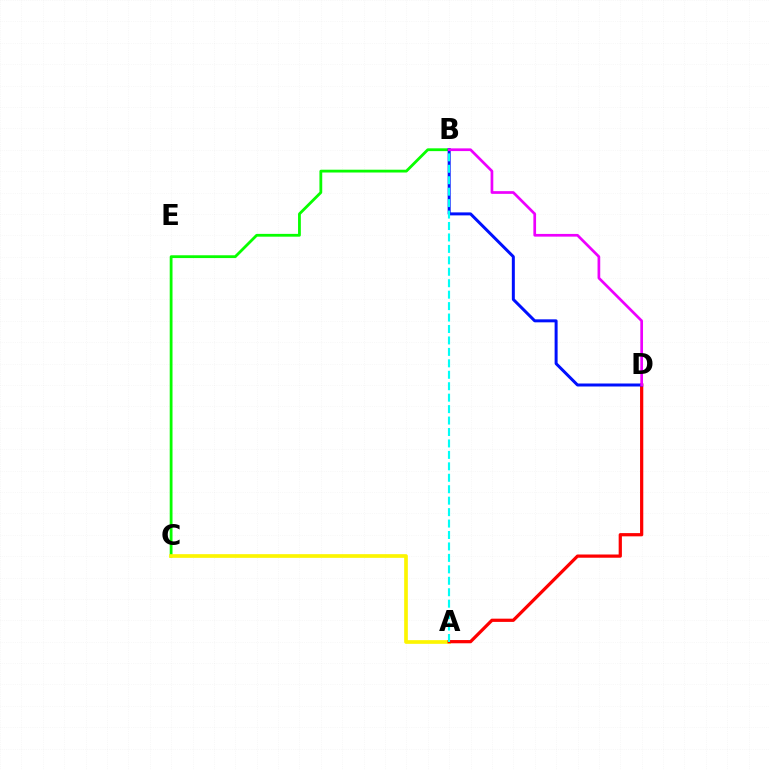{('B', 'C'): [{'color': '#08ff00', 'line_style': 'solid', 'thickness': 2.01}], ('A', 'C'): [{'color': '#fcf500', 'line_style': 'solid', 'thickness': 2.64}], ('A', 'D'): [{'color': '#ff0000', 'line_style': 'solid', 'thickness': 2.33}], ('B', 'D'): [{'color': '#0010ff', 'line_style': 'solid', 'thickness': 2.15}, {'color': '#ee00ff', 'line_style': 'solid', 'thickness': 1.94}], ('A', 'B'): [{'color': '#00fff6', 'line_style': 'dashed', 'thickness': 1.55}]}